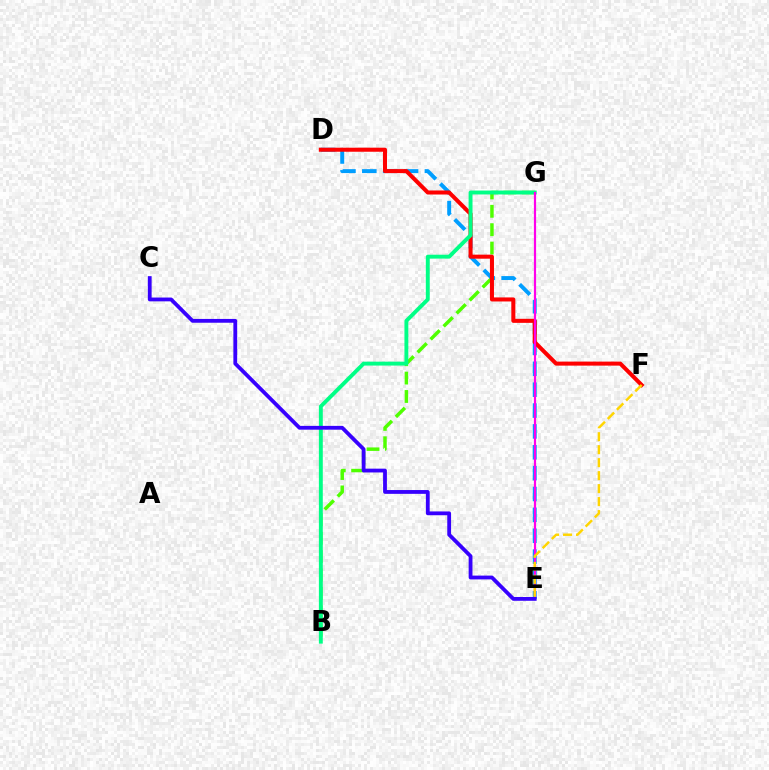{('B', 'G'): [{'color': '#4fff00', 'line_style': 'dashed', 'thickness': 2.5}, {'color': '#00ff86', 'line_style': 'solid', 'thickness': 2.81}], ('D', 'E'): [{'color': '#009eff', 'line_style': 'dashed', 'thickness': 2.83}], ('D', 'F'): [{'color': '#ff0000', 'line_style': 'solid', 'thickness': 2.91}], ('E', 'G'): [{'color': '#ff00ed', 'line_style': 'solid', 'thickness': 1.58}], ('C', 'E'): [{'color': '#3700ff', 'line_style': 'solid', 'thickness': 2.74}], ('E', 'F'): [{'color': '#ffd500', 'line_style': 'dashed', 'thickness': 1.76}]}